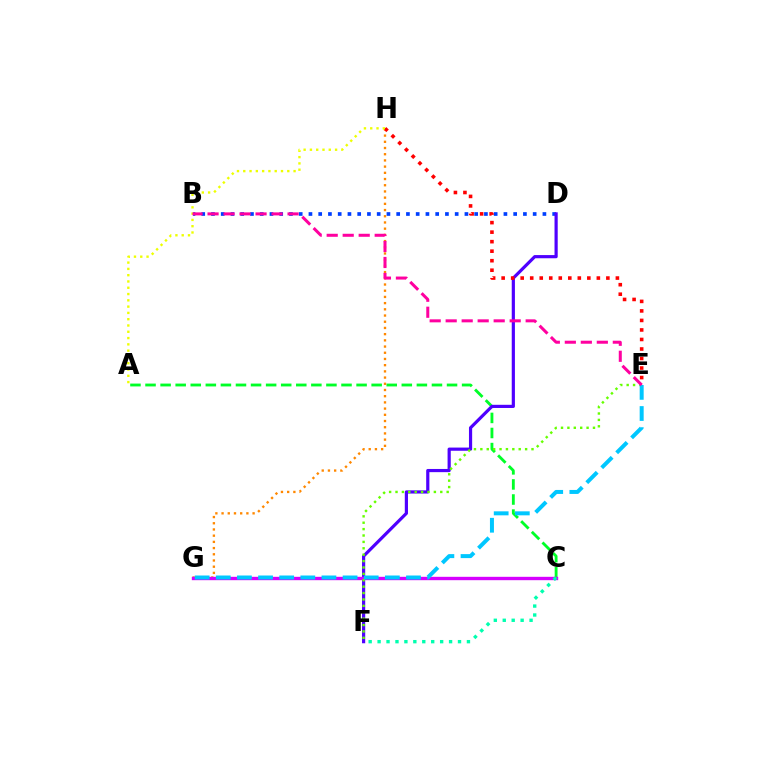{('B', 'D'): [{'color': '#003fff', 'line_style': 'dotted', 'thickness': 2.65}], ('A', 'C'): [{'color': '#00ff27', 'line_style': 'dashed', 'thickness': 2.05}], ('D', 'F'): [{'color': '#4f00ff', 'line_style': 'solid', 'thickness': 2.29}], ('G', 'H'): [{'color': '#ff8800', 'line_style': 'dotted', 'thickness': 1.69}], ('C', 'G'): [{'color': '#d600ff', 'line_style': 'solid', 'thickness': 2.42}], ('E', 'H'): [{'color': '#ff0000', 'line_style': 'dotted', 'thickness': 2.59}], ('E', 'F'): [{'color': '#66ff00', 'line_style': 'dotted', 'thickness': 1.74}], ('C', 'F'): [{'color': '#00ffaf', 'line_style': 'dotted', 'thickness': 2.43}], ('A', 'H'): [{'color': '#eeff00', 'line_style': 'dotted', 'thickness': 1.71}], ('E', 'G'): [{'color': '#00c7ff', 'line_style': 'dashed', 'thickness': 2.87}], ('B', 'E'): [{'color': '#ff00a0', 'line_style': 'dashed', 'thickness': 2.17}]}